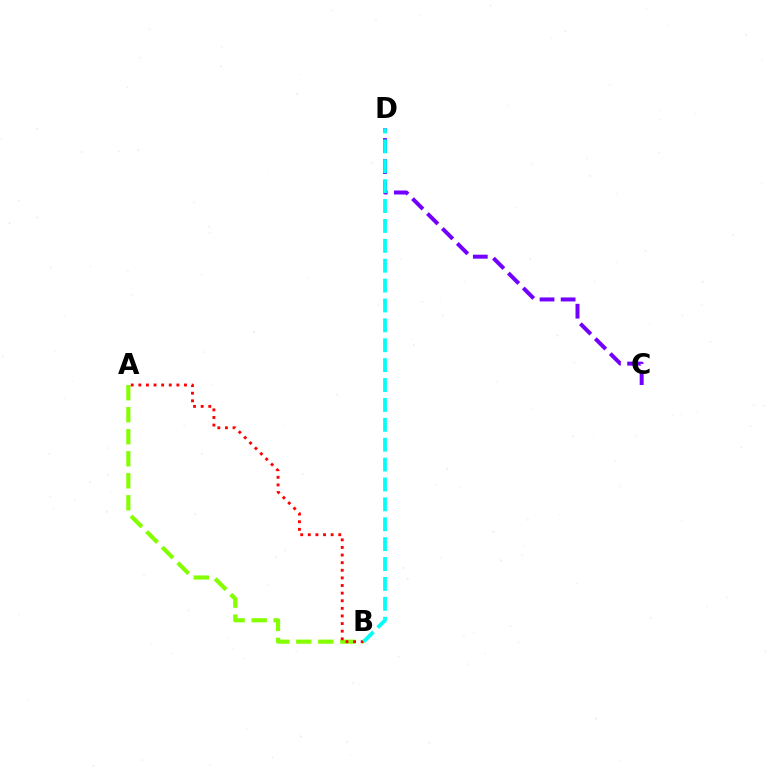{('C', 'D'): [{'color': '#7200ff', 'line_style': 'dashed', 'thickness': 2.87}], ('A', 'B'): [{'color': '#84ff00', 'line_style': 'dashed', 'thickness': 2.99}, {'color': '#ff0000', 'line_style': 'dotted', 'thickness': 2.07}], ('B', 'D'): [{'color': '#00fff6', 'line_style': 'dashed', 'thickness': 2.7}]}